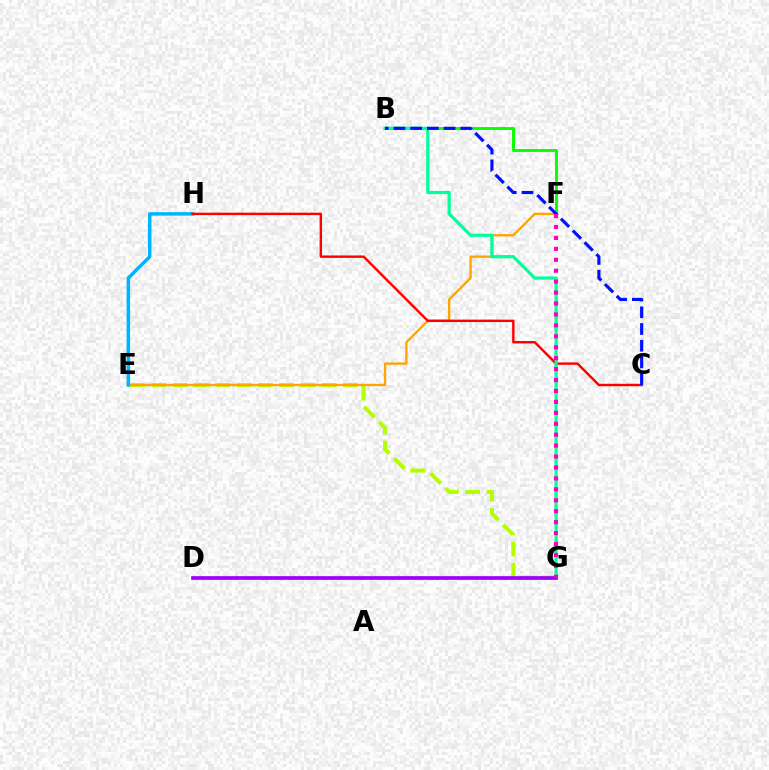{('B', 'F'): [{'color': '#08ff00', 'line_style': 'solid', 'thickness': 2.09}], ('E', 'G'): [{'color': '#b3ff00', 'line_style': 'dashed', 'thickness': 2.89}], ('E', 'F'): [{'color': '#ffa500', 'line_style': 'solid', 'thickness': 1.69}], ('E', 'H'): [{'color': '#00b5ff', 'line_style': 'solid', 'thickness': 2.52}], ('C', 'H'): [{'color': '#ff0000', 'line_style': 'solid', 'thickness': 1.74}], ('B', 'G'): [{'color': '#00ff9d', 'line_style': 'solid', 'thickness': 2.32}], ('D', 'G'): [{'color': '#9b00ff', 'line_style': 'solid', 'thickness': 2.66}], ('B', 'C'): [{'color': '#0010ff', 'line_style': 'dashed', 'thickness': 2.27}], ('F', 'G'): [{'color': '#ff00bd', 'line_style': 'dotted', 'thickness': 2.97}]}